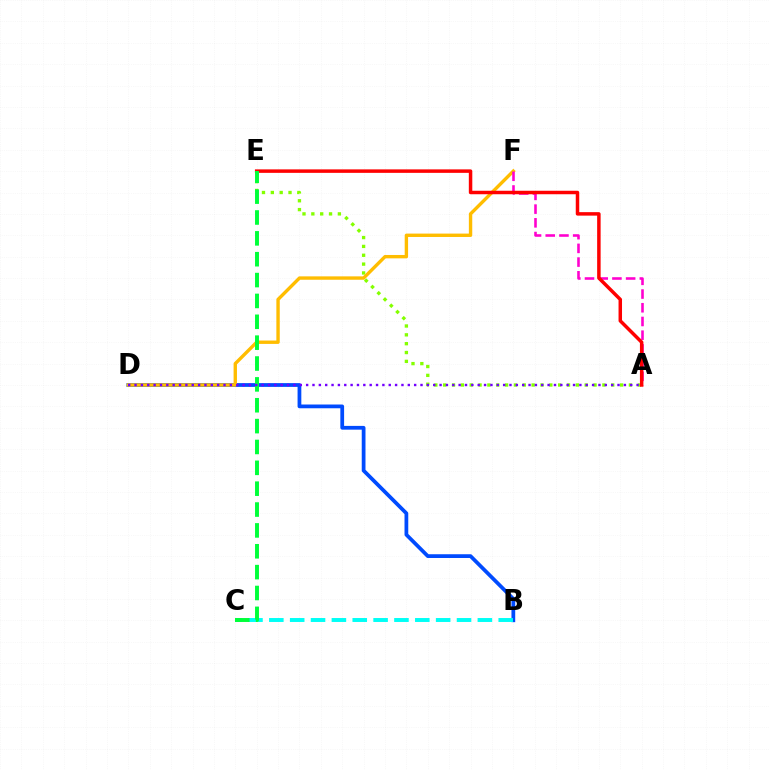{('A', 'E'): [{'color': '#84ff00', 'line_style': 'dotted', 'thickness': 2.4}, {'color': '#ff0000', 'line_style': 'solid', 'thickness': 2.51}], ('B', 'D'): [{'color': '#004bff', 'line_style': 'solid', 'thickness': 2.7}], ('D', 'F'): [{'color': '#ffbd00', 'line_style': 'solid', 'thickness': 2.43}], ('A', 'F'): [{'color': '#ff00cf', 'line_style': 'dashed', 'thickness': 1.86}], ('B', 'C'): [{'color': '#00fff6', 'line_style': 'dashed', 'thickness': 2.83}], ('C', 'E'): [{'color': '#00ff39', 'line_style': 'dashed', 'thickness': 2.83}], ('A', 'D'): [{'color': '#7200ff', 'line_style': 'dotted', 'thickness': 1.73}]}